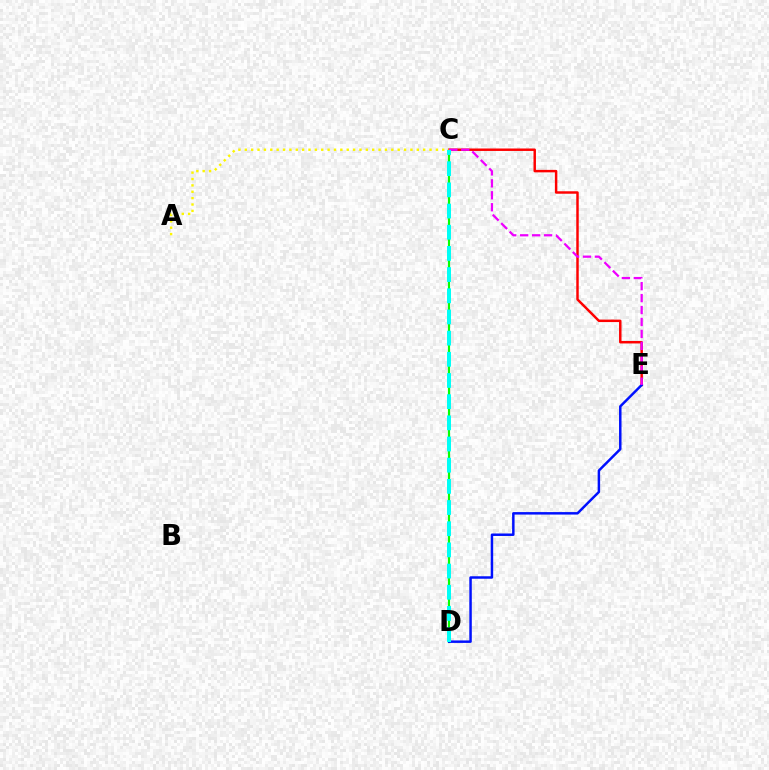{('C', 'D'): [{'color': '#08ff00', 'line_style': 'solid', 'thickness': 1.55}, {'color': '#00fff6', 'line_style': 'dashed', 'thickness': 2.88}], ('C', 'E'): [{'color': '#ff0000', 'line_style': 'solid', 'thickness': 1.77}, {'color': '#ee00ff', 'line_style': 'dashed', 'thickness': 1.62}], ('D', 'E'): [{'color': '#0010ff', 'line_style': 'solid', 'thickness': 1.78}], ('A', 'C'): [{'color': '#fcf500', 'line_style': 'dotted', 'thickness': 1.73}]}